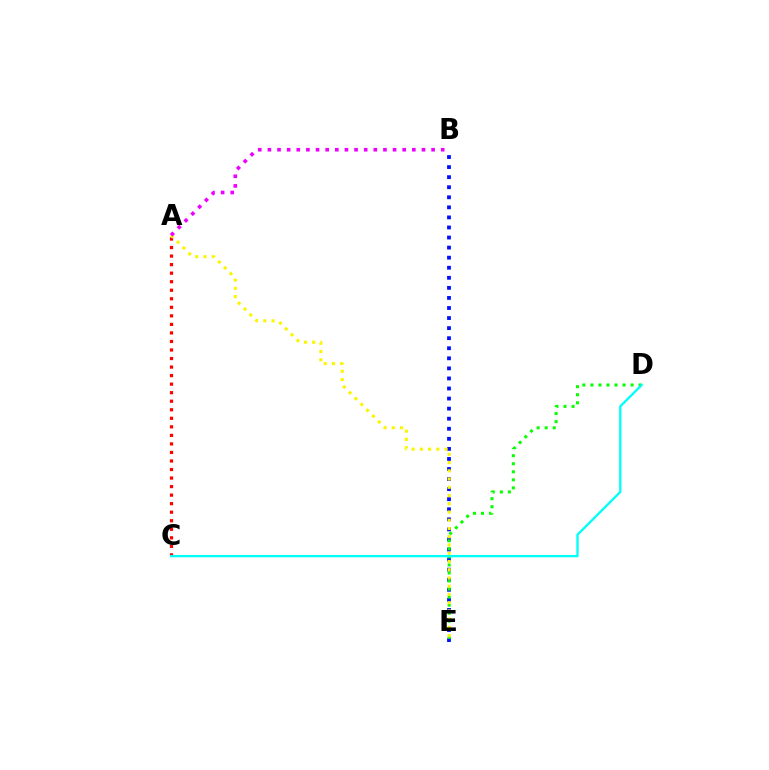{('B', 'E'): [{'color': '#0010ff', 'line_style': 'dotted', 'thickness': 2.73}], ('D', 'E'): [{'color': '#08ff00', 'line_style': 'dotted', 'thickness': 2.19}], ('A', 'C'): [{'color': '#ff0000', 'line_style': 'dotted', 'thickness': 2.32}], ('A', 'E'): [{'color': '#fcf500', 'line_style': 'dotted', 'thickness': 2.24}], ('C', 'D'): [{'color': '#00fff6', 'line_style': 'solid', 'thickness': 1.68}], ('A', 'B'): [{'color': '#ee00ff', 'line_style': 'dotted', 'thickness': 2.62}]}